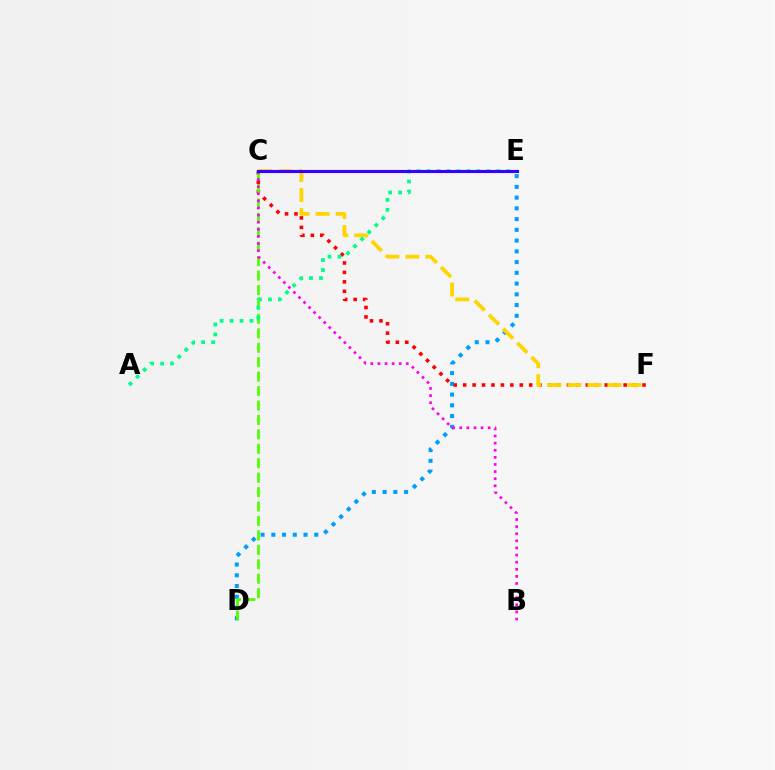{('D', 'E'): [{'color': '#009eff', 'line_style': 'dotted', 'thickness': 2.92}], ('C', 'F'): [{'color': '#ff0000', 'line_style': 'dotted', 'thickness': 2.56}, {'color': '#ffd500', 'line_style': 'dashed', 'thickness': 2.72}], ('C', 'D'): [{'color': '#4fff00', 'line_style': 'dashed', 'thickness': 1.96}], ('A', 'E'): [{'color': '#00ff86', 'line_style': 'dotted', 'thickness': 2.71}], ('B', 'C'): [{'color': '#ff00ed', 'line_style': 'dotted', 'thickness': 1.93}], ('C', 'E'): [{'color': '#3700ff', 'line_style': 'solid', 'thickness': 2.24}]}